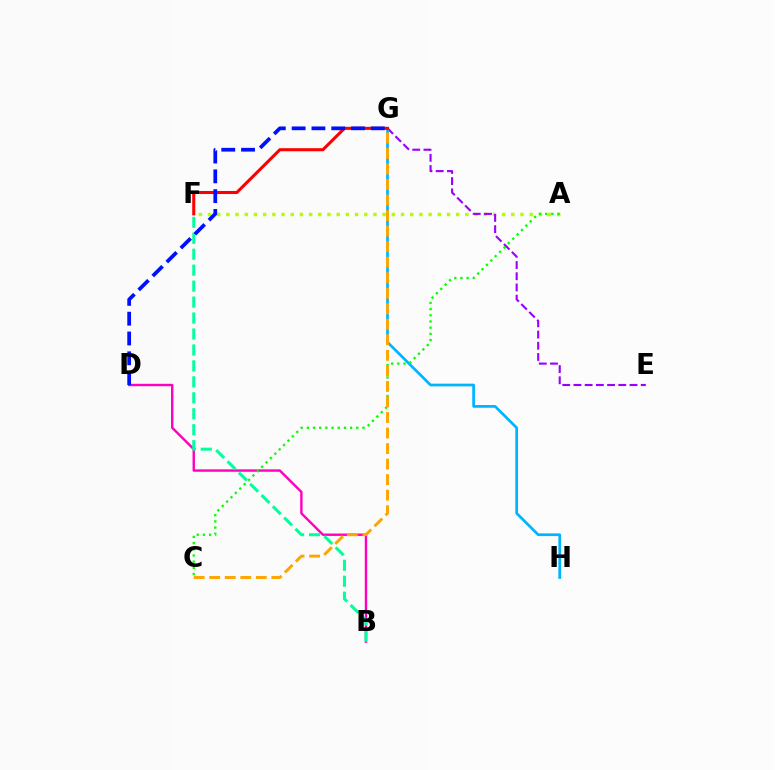{('B', 'D'): [{'color': '#ff00bd', 'line_style': 'solid', 'thickness': 1.73}], ('B', 'F'): [{'color': '#00ff9d', 'line_style': 'dashed', 'thickness': 2.17}], ('A', 'F'): [{'color': '#b3ff00', 'line_style': 'dotted', 'thickness': 2.5}], ('E', 'G'): [{'color': '#9b00ff', 'line_style': 'dashed', 'thickness': 1.52}], ('G', 'H'): [{'color': '#00b5ff', 'line_style': 'solid', 'thickness': 1.96}], ('F', 'G'): [{'color': '#ff0000', 'line_style': 'solid', 'thickness': 2.21}], ('D', 'G'): [{'color': '#0010ff', 'line_style': 'dashed', 'thickness': 2.69}], ('A', 'C'): [{'color': '#08ff00', 'line_style': 'dotted', 'thickness': 1.68}], ('C', 'G'): [{'color': '#ffa500', 'line_style': 'dashed', 'thickness': 2.11}]}